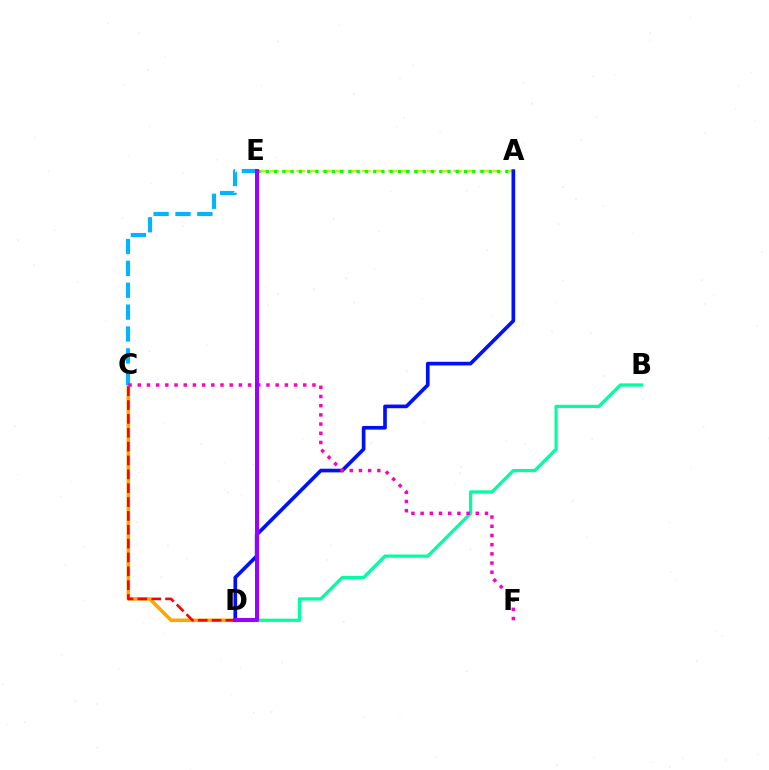{('A', 'E'): [{'color': '#b3ff00', 'line_style': 'dashed', 'thickness': 1.78}, {'color': '#08ff00', 'line_style': 'dotted', 'thickness': 2.24}], ('C', 'D'): [{'color': '#ffa500', 'line_style': 'solid', 'thickness': 2.55}, {'color': '#ff0000', 'line_style': 'dashed', 'thickness': 1.88}], ('B', 'D'): [{'color': '#00ff9d', 'line_style': 'solid', 'thickness': 2.32}], ('A', 'D'): [{'color': '#0010ff', 'line_style': 'solid', 'thickness': 2.63}], ('C', 'E'): [{'color': '#00b5ff', 'line_style': 'dashed', 'thickness': 2.97}], ('C', 'F'): [{'color': '#ff00bd', 'line_style': 'dotted', 'thickness': 2.5}], ('D', 'E'): [{'color': '#9b00ff', 'line_style': 'solid', 'thickness': 2.89}]}